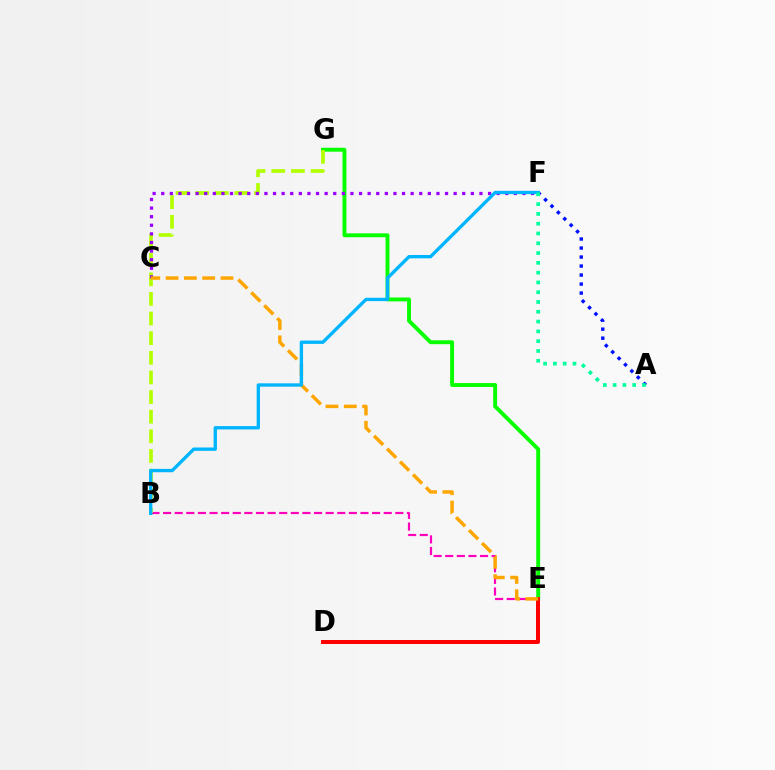{('A', 'F'): [{'color': '#0010ff', 'line_style': 'dotted', 'thickness': 2.45}, {'color': '#00ff9d', 'line_style': 'dotted', 'thickness': 2.66}], ('B', 'E'): [{'color': '#ff00bd', 'line_style': 'dashed', 'thickness': 1.58}], ('E', 'G'): [{'color': '#08ff00', 'line_style': 'solid', 'thickness': 2.81}], ('B', 'G'): [{'color': '#b3ff00', 'line_style': 'dashed', 'thickness': 2.67}], ('D', 'E'): [{'color': '#ff0000', 'line_style': 'solid', 'thickness': 2.86}], ('C', 'F'): [{'color': '#9b00ff', 'line_style': 'dotted', 'thickness': 2.34}], ('C', 'E'): [{'color': '#ffa500', 'line_style': 'dashed', 'thickness': 2.49}], ('B', 'F'): [{'color': '#00b5ff', 'line_style': 'solid', 'thickness': 2.41}]}